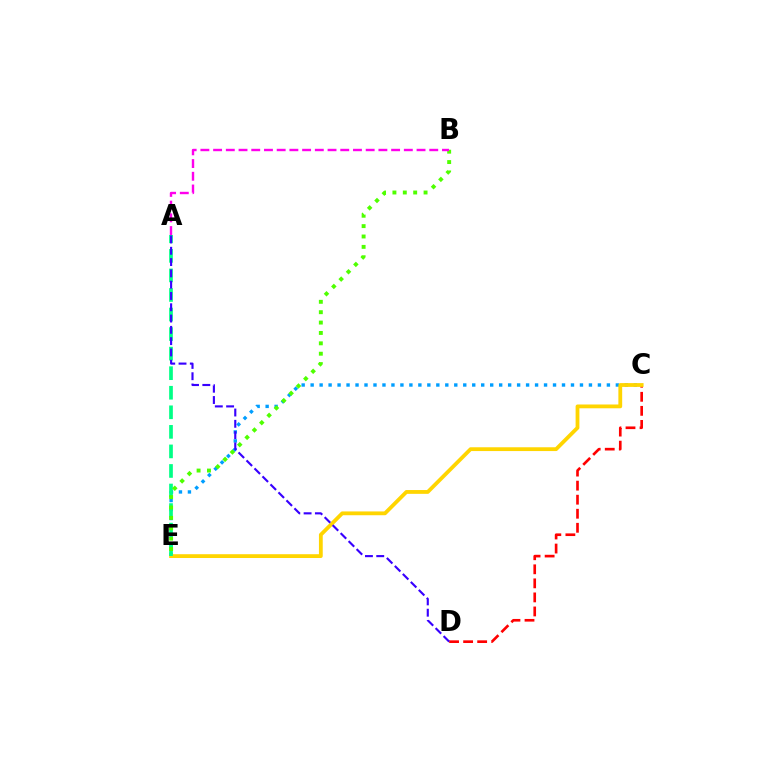{('C', 'E'): [{'color': '#009eff', 'line_style': 'dotted', 'thickness': 2.44}, {'color': '#ffd500', 'line_style': 'solid', 'thickness': 2.74}], ('C', 'D'): [{'color': '#ff0000', 'line_style': 'dashed', 'thickness': 1.91}], ('A', 'E'): [{'color': '#00ff86', 'line_style': 'dashed', 'thickness': 2.66}], ('A', 'D'): [{'color': '#3700ff', 'line_style': 'dashed', 'thickness': 1.53}], ('B', 'E'): [{'color': '#4fff00', 'line_style': 'dotted', 'thickness': 2.82}], ('A', 'B'): [{'color': '#ff00ed', 'line_style': 'dashed', 'thickness': 1.73}]}